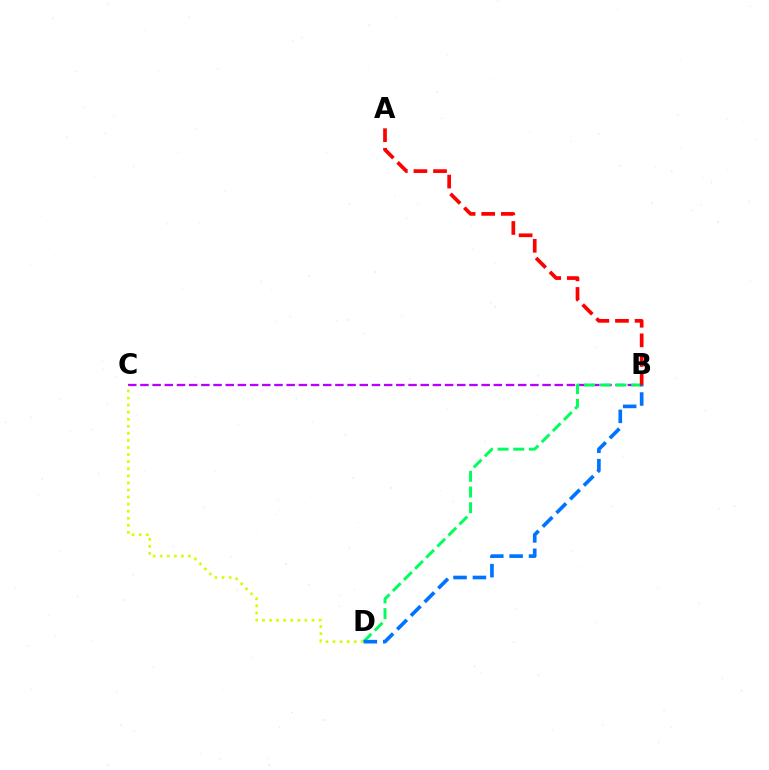{('B', 'C'): [{'color': '#b900ff', 'line_style': 'dashed', 'thickness': 1.66}], ('C', 'D'): [{'color': '#d1ff00', 'line_style': 'dotted', 'thickness': 1.92}], ('B', 'D'): [{'color': '#00ff5c', 'line_style': 'dashed', 'thickness': 2.13}, {'color': '#0074ff', 'line_style': 'dashed', 'thickness': 2.63}], ('A', 'B'): [{'color': '#ff0000', 'line_style': 'dashed', 'thickness': 2.66}]}